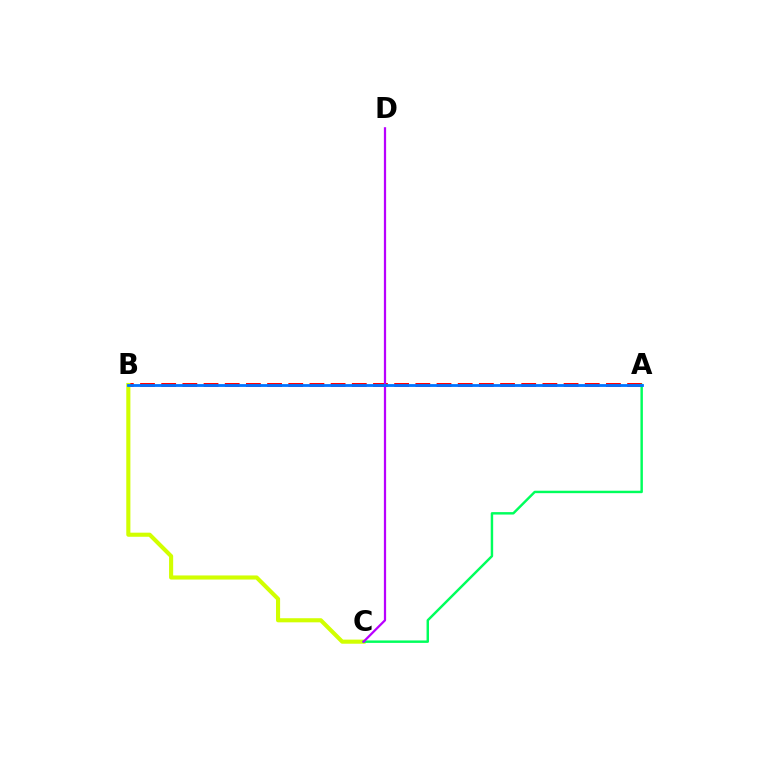{('A', 'B'): [{'color': '#ff0000', 'line_style': 'dashed', 'thickness': 2.88}, {'color': '#0074ff', 'line_style': 'solid', 'thickness': 2.02}], ('B', 'C'): [{'color': '#d1ff00', 'line_style': 'solid', 'thickness': 2.95}], ('A', 'C'): [{'color': '#00ff5c', 'line_style': 'solid', 'thickness': 1.76}], ('C', 'D'): [{'color': '#b900ff', 'line_style': 'solid', 'thickness': 1.61}]}